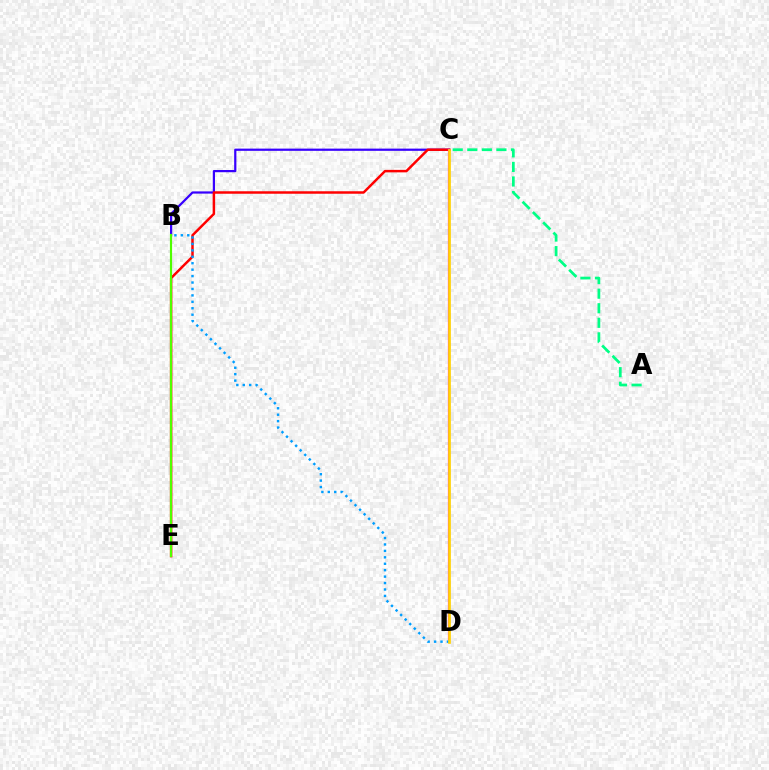{('A', 'C'): [{'color': '#00ff86', 'line_style': 'dashed', 'thickness': 1.98}], ('B', 'C'): [{'color': '#3700ff', 'line_style': 'solid', 'thickness': 1.6}], ('C', 'E'): [{'color': '#ff0000', 'line_style': 'solid', 'thickness': 1.79}], ('C', 'D'): [{'color': '#ff00ed', 'line_style': 'solid', 'thickness': 1.59}, {'color': '#ffd500', 'line_style': 'solid', 'thickness': 1.93}], ('B', 'D'): [{'color': '#009eff', 'line_style': 'dotted', 'thickness': 1.75}], ('B', 'E'): [{'color': '#4fff00', 'line_style': 'solid', 'thickness': 1.57}]}